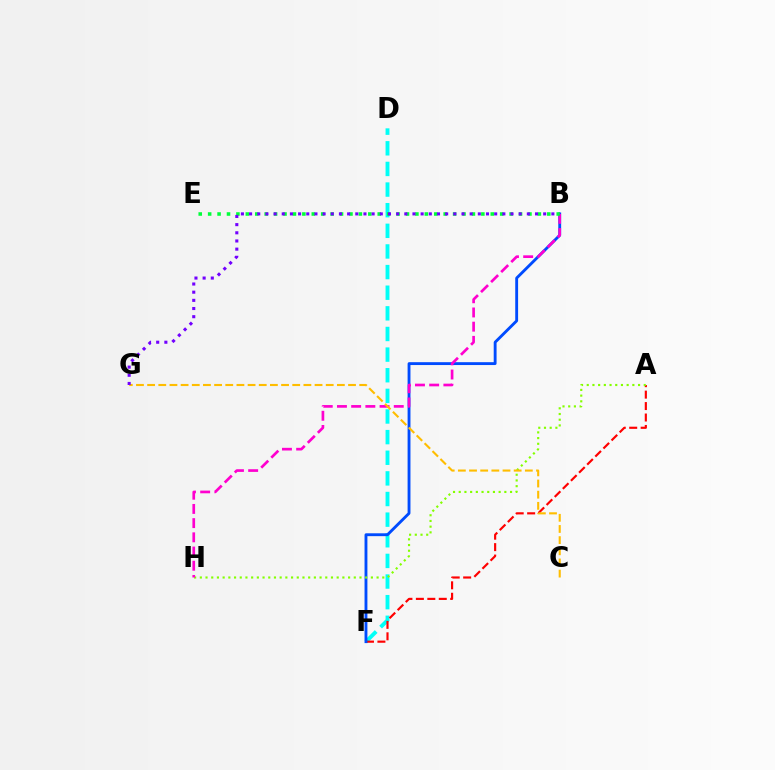{('D', 'F'): [{'color': '#00fff6', 'line_style': 'dashed', 'thickness': 2.8}], ('A', 'F'): [{'color': '#ff0000', 'line_style': 'dashed', 'thickness': 1.55}], ('B', 'F'): [{'color': '#004bff', 'line_style': 'solid', 'thickness': 2.06}], ('A', 'H'): [{'color': '#84ff00', 'line_style': 'dotted', 'thickness': 1.55}], ('B', 'H'): [{'color': '#ff00cf', 'line_style': 'dashed', 'thickness': 1.93}], ('C', 'G'): [{'color': '#ffbd00', 'line_style': 'dashed', 'thickness': 1.52}], ('B', 'E'): [{'color': '#00ff39', 'line_style': 'dotted', 'thickness': 2.56}], ('B', 'G'): [{'color': '#7200ff', 'line_style': 'dotted', 'thickness': 2.22}]}